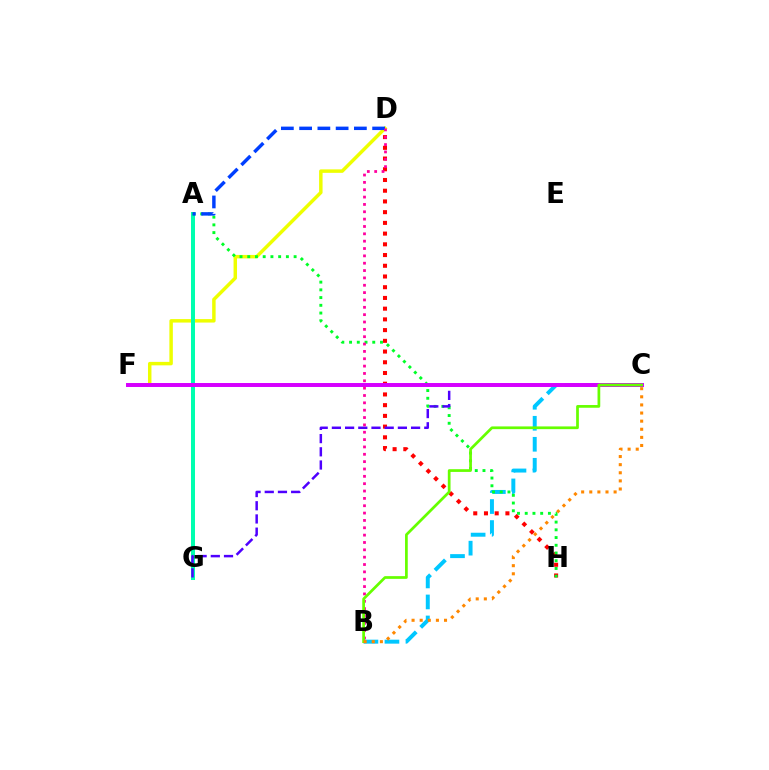{('D', 'H'): [{'color': '#ff0000', 'line_style': 'dotted', 'thickness': 2.91}], ('B', 'C'): [{'color': '#00c7ff', 'line_style': 'dashed', 'thickness': 2.85}, {'color': '#66ff00', 'line_style': 'solid', 'thickness': 1.96}, {'color': '#ff8800', 'line_style': 'dotted', 'thickness': 2.2}], ('D', 'F'): [{'color': '#eeff00', 'line_style': 'solid', 'thickness': 2.49}], ('A', 'G'): [{'color': '#00ffaf', 'line_style': 'solid', 'thickness': 2.87}], ('A', 'H'): [{'color': '#00ff27', 'line_style': 'dotted', 'thickness': 2.1}], ('C', 'G'): [{'color': '#4f00ff', 'line_style': 'dashed', 'thickness': 1.79}], ('A', 'D'): [{'color': '#003fff', 'line_style': 'dashed', 'thickness': 2.48}], ('C', 'F'): [{'color': '#d600ff', 'line_style': 'solid', 'thickness': 2.85}], ('B', 'D'): [{'color': '#ff00a0', 'line_style': 'dotted', 'thickness': 2.0}]}